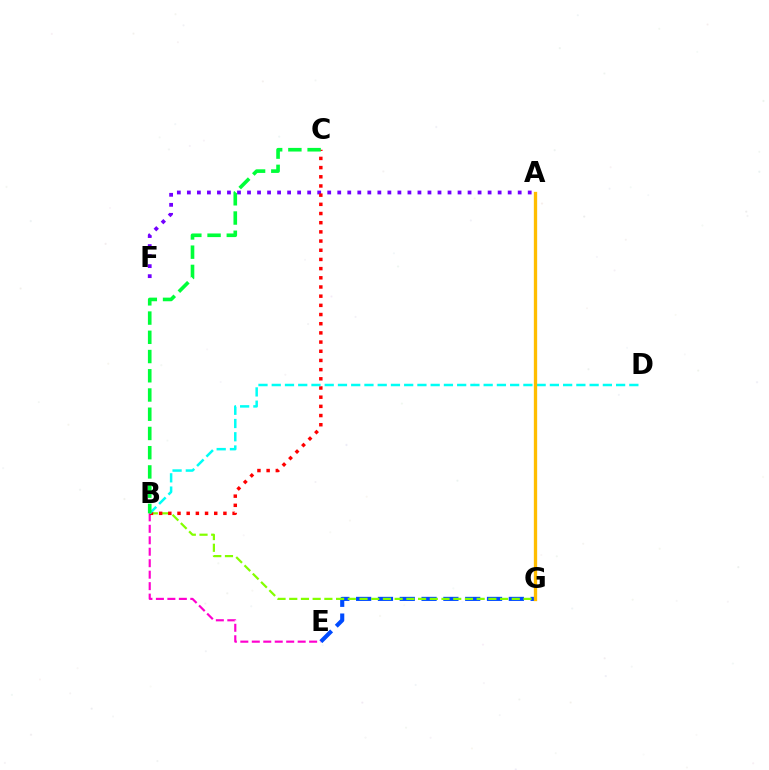{('E', 'G'): [{'color': '#004bff', 'line_style': 'dashed', 'thickness': 2.96}], ('B', 'G'): [{'color': '#84ff00', 'line_style': 'dashed', 'thickness': 1.59}], ('B', 'E'): [{'color': '#ff00cf', 'line_style': 'dashed', 'thickness': 1.56}], ('A', 'F'): [{'color': '#7200ff', 'line_style': 'dotted', 'thickness': 2.72}], ('B', 'C'): [{'color': '#ff0000', 'line_style': 'dotted', 'thickness': 2.5}, {'color': '#00ff39', 'line_style': 'dashed', 'thickness': 2.61}], ('B', 'D'): [{'color': '#00fff6', 'line_style': 'dashed', 'thickness': 1.8}], ('A', 'G'): [{'color': '#ffbd00', 'line_style': 'solid', 'thickness': 2.38}]}